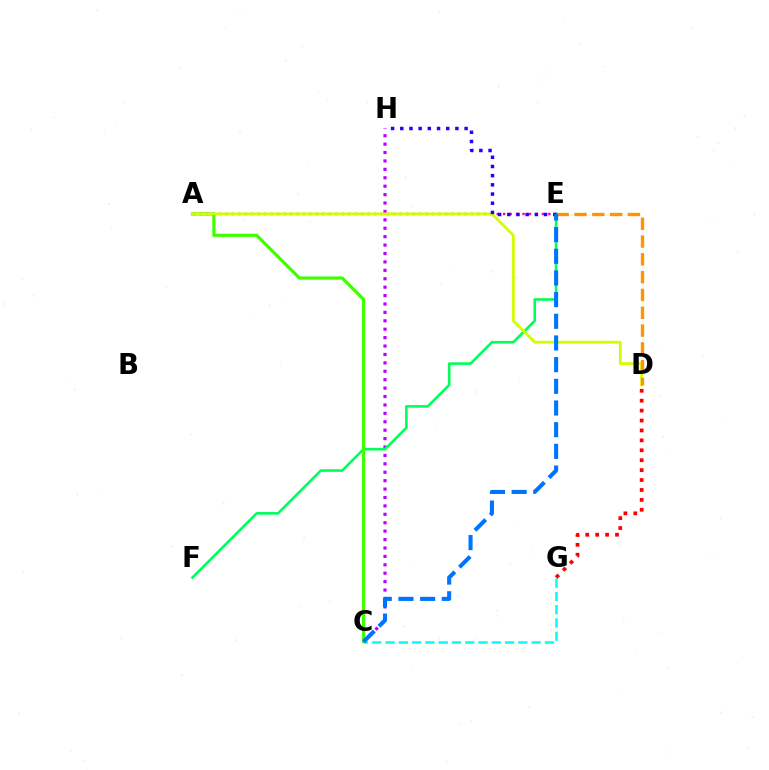{('C', 'H'): [{'color': '#b900ff', 'line_style': 'dotted', 'thickness': 2.29}], ('C', 'G'): [{'color': '#00fff6', 'line_style': 'dashed', 'thickness': 1.8}], ('E', 'F'): [{'color': '#00ff5c', 'line_style': 'solid', 'thickness': 1.88}], ('A', 'C'): [{'color': '#3dff00', 'line_style': 'solid', 'thickness': 2.29}], ('A', 'E'): [{'color': '#ff00ac', 'line_style': 'dotted', 'thickness': 1.75}], ('D', 'G'): [{'color': '#ff0000', 'line_style': 'dotted', 'thickness': 2.7}], ('A', 'D'): [{'color': '#d1ff00', 'line_style': 'solid', 'thickness': 2.03}], ('D', 'E'): [{'color': '#ff9400', 'line_style': 'dashed', 'thickness': 2.42}], ('E', 'H'): [{'color': '#2500ff', 'line_style': 'dotted', 'thickness': 2.5}], ('C', 'E'): [{'color': '#0074ff', 'line_style': 'dashed', 'thickness': 2.94}]}